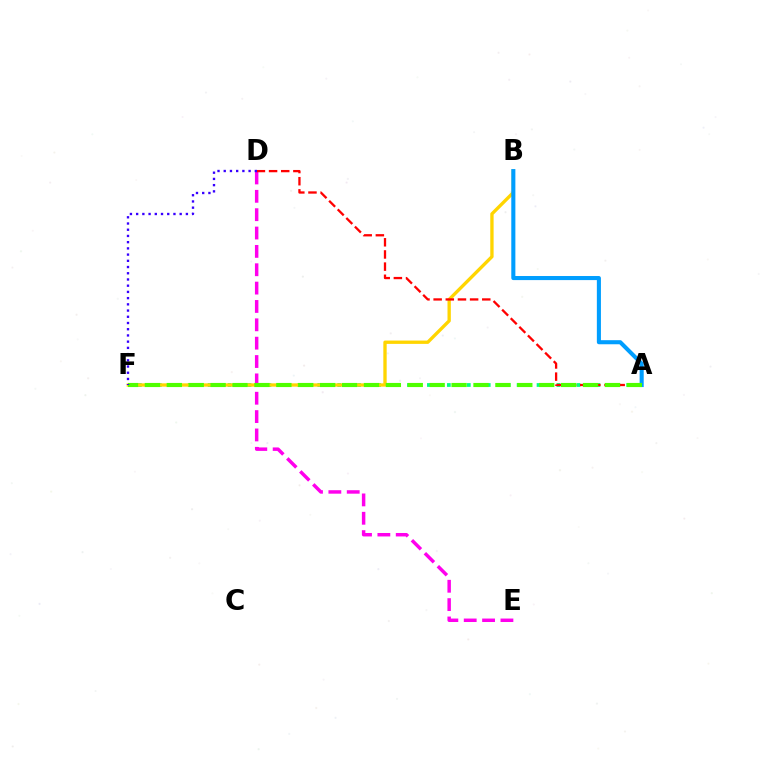{('D', 'E'): [{'color': '#ff00ed', 'line_style': 'dashed', 'thickness': 2.49}], ('A', 'F'): [{'color': '#00ff86', 'line_style': 'dotted', 'thickness': 2.71}, {'color': '#4fff00', 'line_style': 'dashed', 'thickness': 2.98}], ('B', 'F'): [{'color': '#ffd500', 'line_style': 'solid', 'thickness': 2.4}], ('A', 'B'): [{'color': '#009eff', 'line_style': 'solid', 'thickness': 2.94}], ('A', 'D'): [{'color': '#ff0000', 'line_style': 'dashed', 'thickness': 1.65}], ('D', 'F'): [{'color': '#3700ff', 'line_style': 'dotted', 'thickness': 1.69}]}